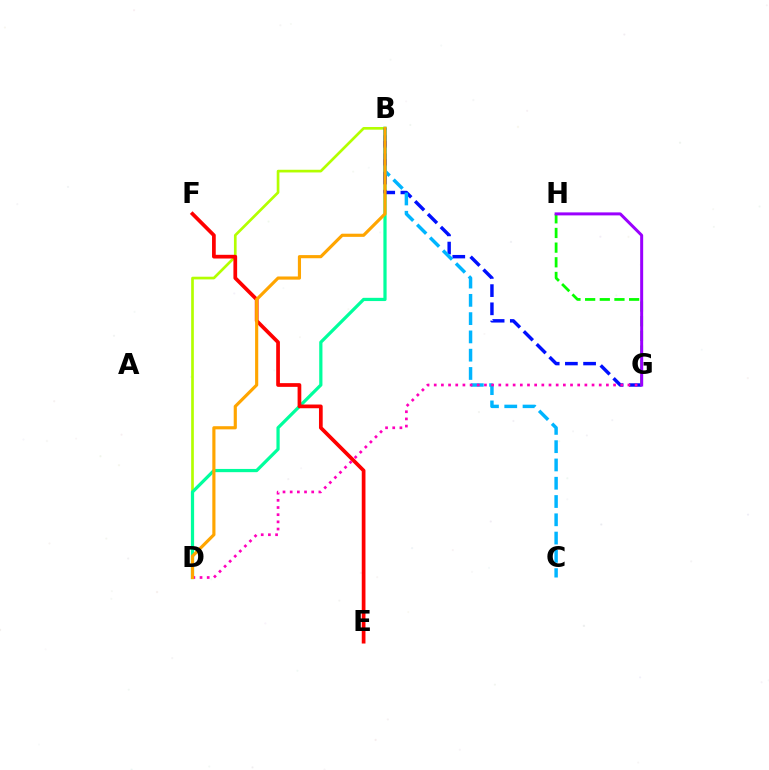{('B', 'D'): [{'color': '#b3ff00', 'line_style': 'solid', 'thickness': 1.93}, {'color': '#00ff9d', 'line_style': 'solid', 'thickness': 2.32}, {'color': '#ffa500', 'line_style': 'solid', 'thickness': 2.27}], ('E', 'F'): [{'color': '#ff0000', 'line_style': 'solid', 'thickness': 2.68}], ('B', 'G'): [{'color': '#0010ff', 'line_style': 'dashed', 'thickness': 2.47}], ('G', 'H'): [{'color': '#08ff00', 'line_style': 'dashed', 'thickness': 1.99}, {'color': '#9b00ff', 'line_style': 'solid', 'thickness': 2.16}], ('B', 'C'): [{'color': '#00b5ff', 'line_style': 'dashed', 'thickness': 2.48}], ('D', 'G'): [{'color': '#ff00bd', 'line_style': 'dotted', 'thickness': 1.95}]}